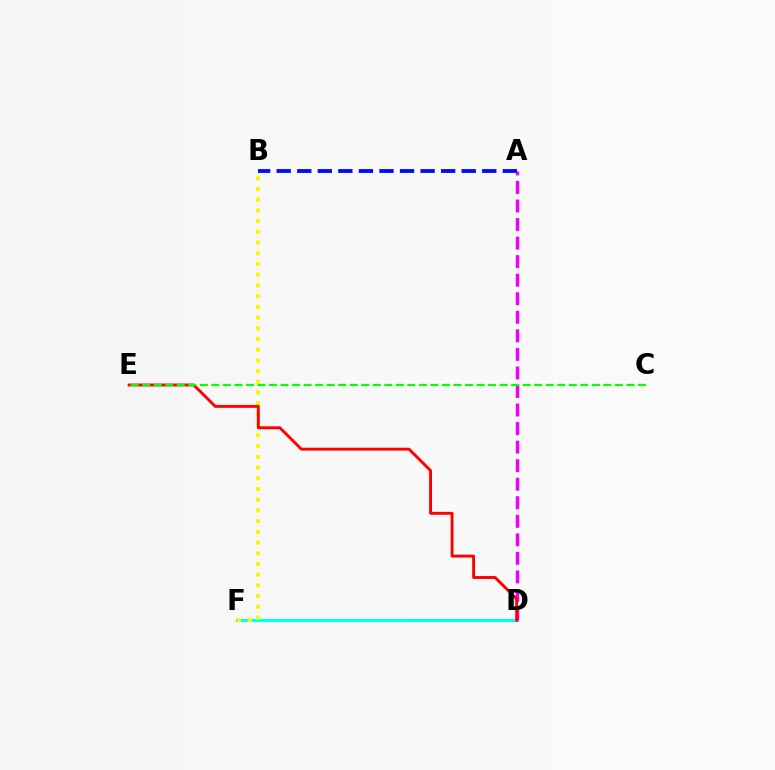{('D', 'F'): [{'color': '#00fff6', 'line_style': 'solid', 'thickness': 2.26}], ('B', 'F'): [{'color': '#fcf500', 'line_style': 'dotted', 'thickness': 2.91}], ('A', 'D'): [{'color': '#ee00ff', 'line_style': 'dashed', 'thickness': 2.52}], ('D', 'E'): [{'color': '#ff0000', 'line_style': 'solid', 'thickness': 2.08}], ('A', 'B'): [{'color': '#0010ff', 'line_style': 'dashed', 'thickness': 2.79}], ('C', 'E'): [{'color': '#08ff00', 'line_style': 'dashed', 'thickness': 1.57}]}